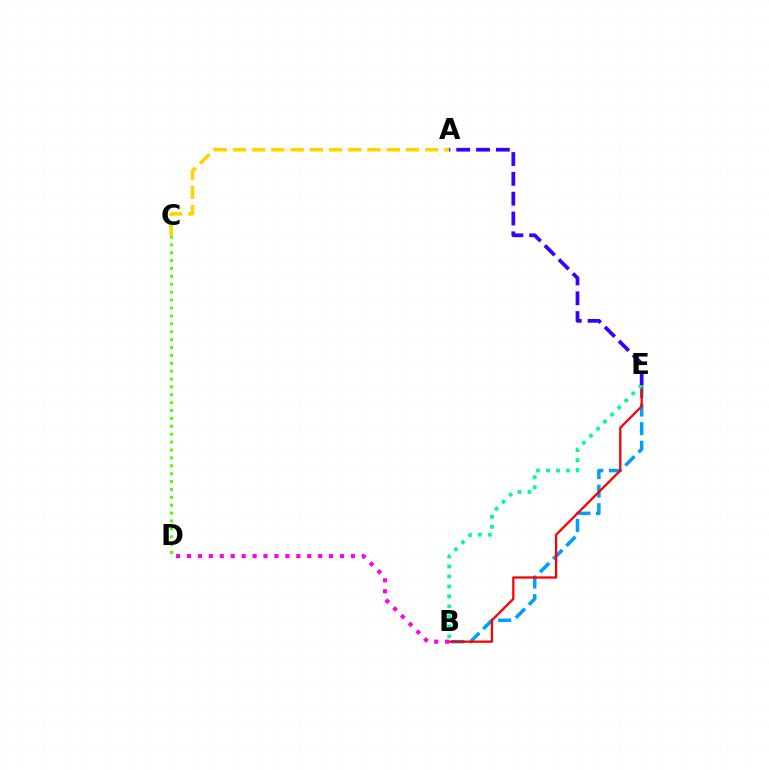{('A', 'C'): [{'color': '#ffd500', 'line_style': 'dashed', 'thickness': 2.61}], ('B', 'E'): [{'color': '#009eff', 'line_style': 'dashed', 'thickness': 2.52}, {'color': '#ff0000', 'line_style': 'solid', 'thickness': 1.65}, {'color': '#00ff86', 'line_style': 'dotted', 'thickness': 2.71}], ('C', 'D'): [{'color': '#4fff00', 'line_style': 'dotted', 'thickness': 2.14}], ('B', 'D'): [{'color': '#ff00ed', 'line_style': 'dotted', 'thickness': 2.97}], ('A', 'E'): [{'color': '#3700ff', 'line_style': 'dashed', 'thickness': 2.69}]}